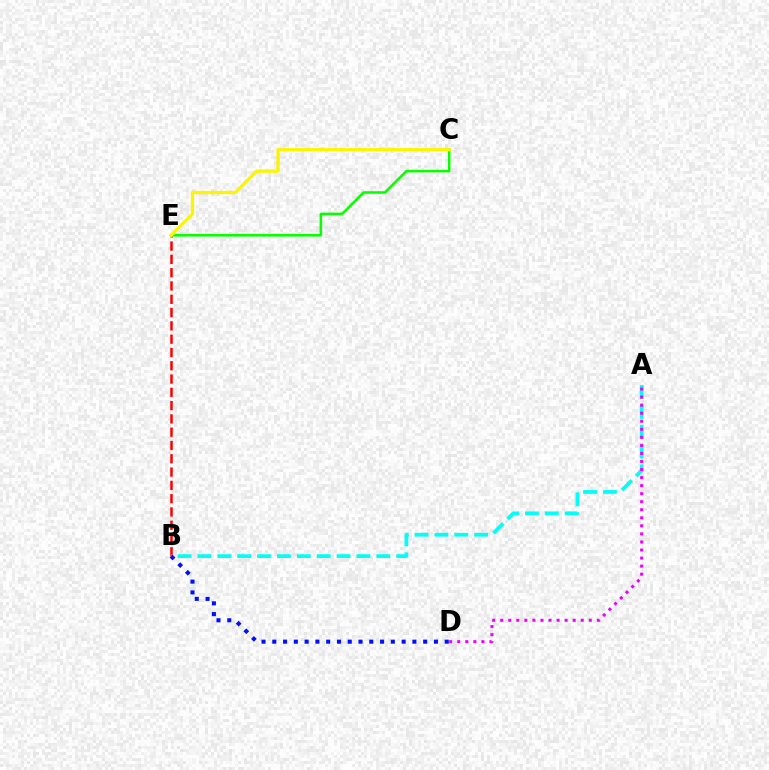{('B', 'E'): [{'color': '#ff0000', 'line_style': 'dashed', 'thickness': 1.81}], ('C', 'E'): [{'color': '#08ff00', 'line_style': 'solid', 'thickness': 1.84}, {'color': '#fcf500', 'line_style': 'solid', 'thickness': 2.38}], ('A', 'B'): [{'color': '#00fff6', 'line_style': 'dashed', 'thickness': 2.7}], ('B', 'D'): [{'color': '#0010ff', 'line_style': 'dotted', 'thickness': 2.93}], ('A', 'D'): [{'color': '#ee00ff', 'line_style': 'dotted', 'thickness': 2.19}]}